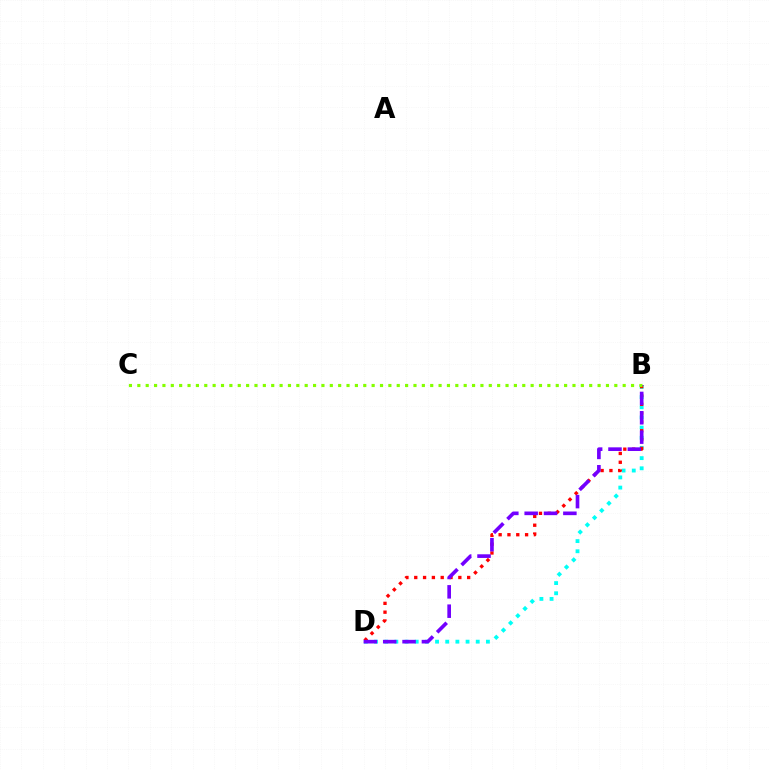{('B', 'D'): [{'color': '#00fff6', 'line_style': 'dotted', 'thickness': 2.76}, {'color': '#ff0000', 'line_style': 'dotted', 'thickness': 2.4}, {'color': '#7200ff', 'line_style': 'dashed', 'thickness': 2.63}], ('B', 'C'): [{'color': '#84ff00', 'line_style': 'dotted', 'thickness': 2.27}]}